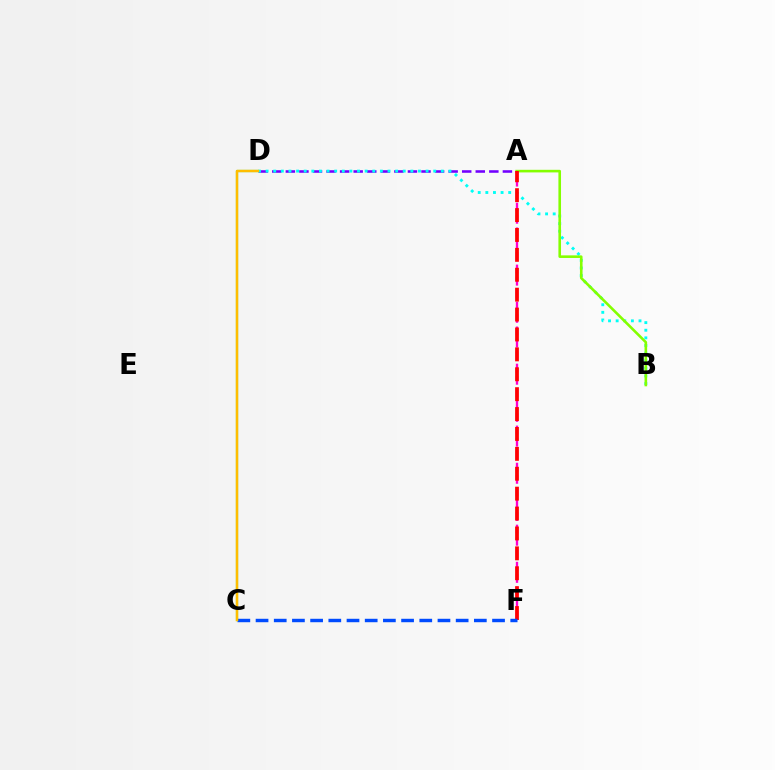{('A', 'F'): [{'color': '#ff00cf', 'line_style': 'dashed', 'thickness': 1.68}, {'color': '#ff0000', 'line_style': 'dashed', 'thickness': 2.7}], ('A', 'D'): [{'color': '#7200ff', 'line_style': 'dashed', 'thickness': 1.84}], ('C', 'D'): [{'color': '#00ff39', 'line_style': 'solid', 'thickness': 1.56}, {'color': '#ffbd00', 'line_style': 'solid', 'thickness': 1.77}], ('B', 'D'): [{'color': '#00fff6', 'line_style': 'dotted', 'thickness': 2.07}], ('A', 'B'): [{'color': '#84ff00', 'line_style': 'solid', 'thickness': 1.88}], ('C', 'F'): [{'color': '#004bff', 'line_style': 'dashed', 'thickness': 2.47}]}